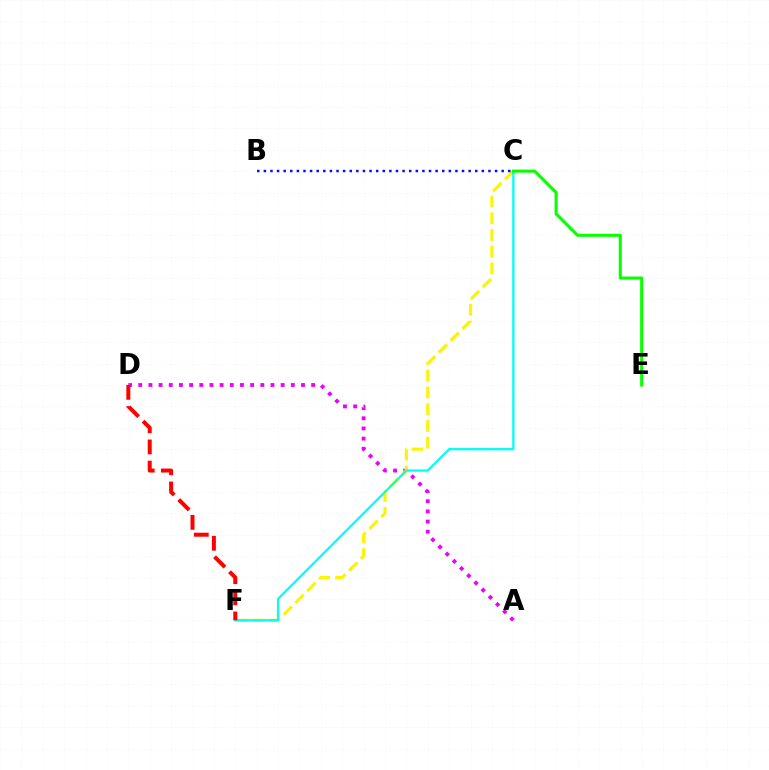{('A', 'D'): [{'color': '#ee00ff', 'line_style': 'dotted', 'thickness': 2.76}], ('C', 'F'): [{'color': '#fcf500', 'line_style': 'dashed', 'thickness': 2.27}, {'color': '#00fff6', 'line_style': 'solid', 'thickness': 1.63}], ('D', 'F'): [{'color': '#ff0000', 'line_style': 'dashed', 'thickness': 2.87}], ('B', 'C'): [{'color': '#0010ff', 'line_style': 'dotted', 'thickness': 1.79}], ('C', 'E'): [{'color': '#08ff00', 'line_style': 'solid', 'thickness': 2.21}]}